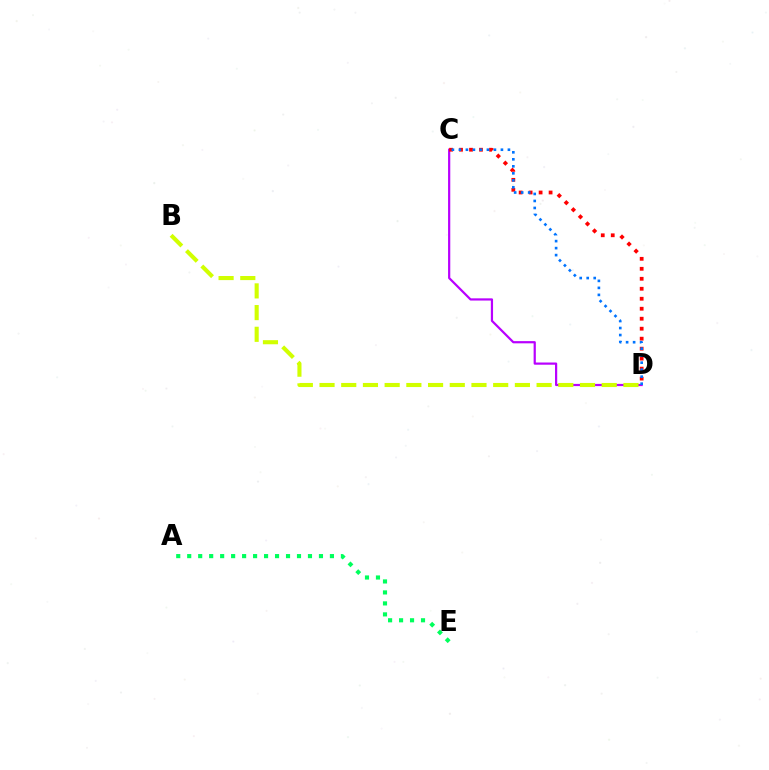{('C', 'D'): [{'color': '#b900ff', 'line_style': 'solid', 'thickness': 1.59}, {'color': '#ff0000', 'line_style': 'dotted', 'thickness': 2.71}, {'color': '#0074ff', 'line_style': 'dotted', 'thickness': 1.9}], ('A', 'E'): [{'color': '#00ff5c', 'line_style': 'dotted', 'thickness': 2.98}], ('B', 'D'): [{'color': '#d1ff00', 'line_style': 'dashed', 'thickness': 2.95}]}